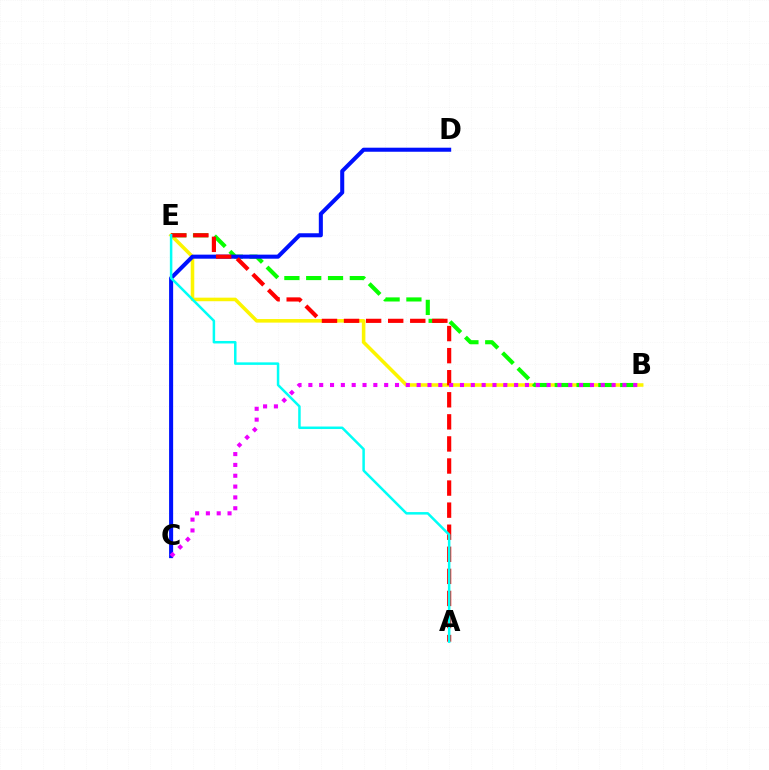{('B', 'E'): [{'color': '#fcf500', 'line_style': 'solid', 'thickness': 2.56}, {'color': '#08ff00', 'line_style': 'dashed', 'thickness': 2.96}], ('C', 'D'): [{'color': '#0010ff', 'line_style': 'solid', 'thickness': 2.92}], ('A', 'E'): [{'color': '#ff0000', 'line_style': 'dashed', 'thickness': 3.0}, {'color': '#00fff6', 'line_style': 'solid', 'thickness': 1.8}], ('B', 'C'): [{'color': '#ee00ff', 'line_style': 'dotted', 'thickness': 2.94}]}